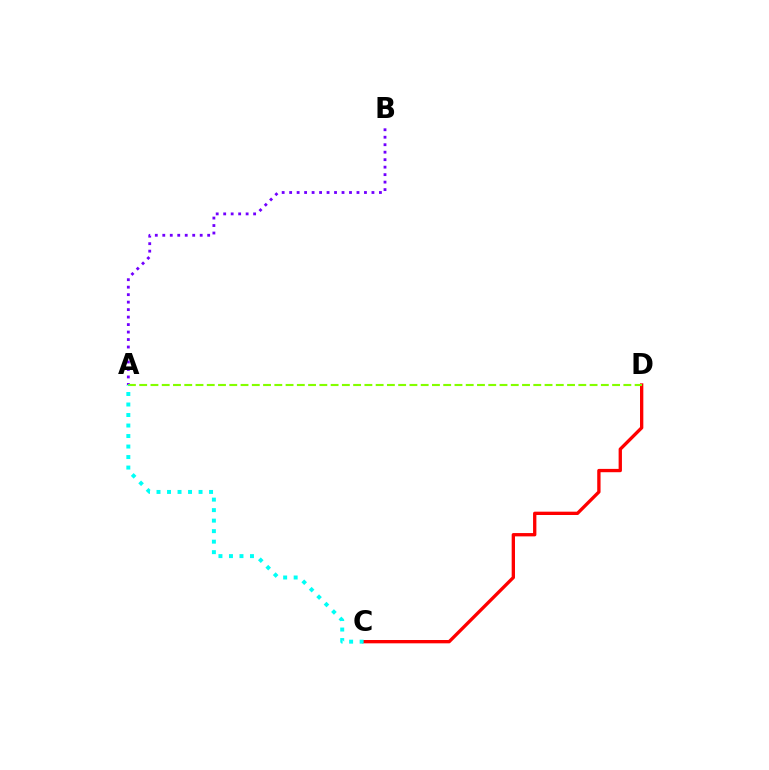{('C', 'D'): [{'color': '#ff0000', 'line_style': 'solid', 'thickness': 2.39}], ('A', 'B'): [{'color': '#7200ff', 'line_style': 'dotted', 'thickness': 2.03}], ('A', 'D'): [{'color': '#84ff00', 'line_style': 'dashed', 'thickness': 1.53}], ('A', 'C'): [{'color': '#00fff6', 'line_style': 'dotted', 'thickness': 2.86}]}